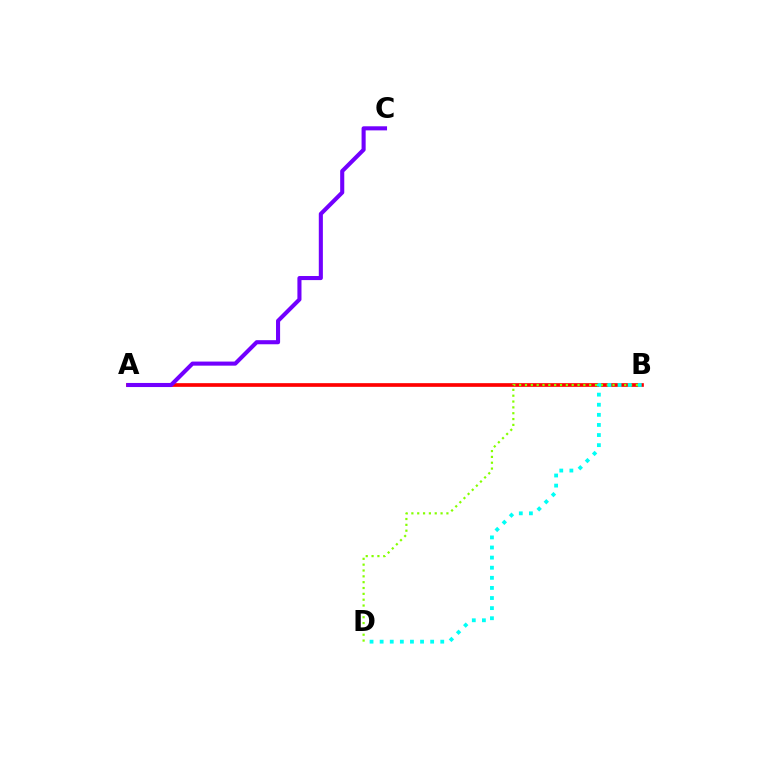{('A', 'B'): [{'color': '#ff0000', 'line_style': 'solid', 'thickness': 2.65}], ('B', 'D'): [{'color': '#84ff00', 'line_style': 'dotted', 'thickness': 1.59}, {'color': '#00fff6', 'line_style': 'dotted', 'thickness': 2.74}], ('A', 'C'): [{'color': '#7200ff', 'line_style': 'solid', 'thickness': 2.94}]}